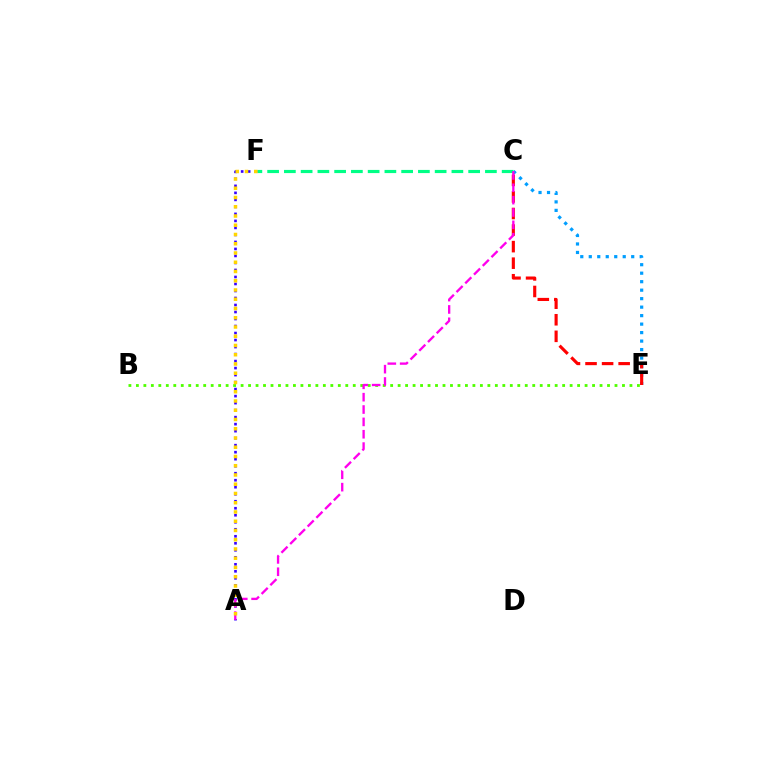{('C', 'E'): [{'color': '#009eff', 'line_style': 'dotted', 'thickness': 2.31}, {'color': '#ff0000', 'line_style': 'dashed', 'thickness': 2.25}], ('A', 'F'): [{'color': '#3700ff', 'line_style': 'dotted', 'thickness': 1.9}, {'color': '#ffd500', 'line_style': 'dotted', 'thickness': 2.51}], ('B', 'E'): [{'color': '#4fff00', 'line_style': 'dotted', 'thickness': 2.03}], ('C', 'F'): [{'color': '#00ff86', 'line_style': 'dashed', 'thickness': 2.28}], ('A', 'C'): [{'color': '#ff00ed', 'line_style': 'dashed', 'thickness': 1.68}]}